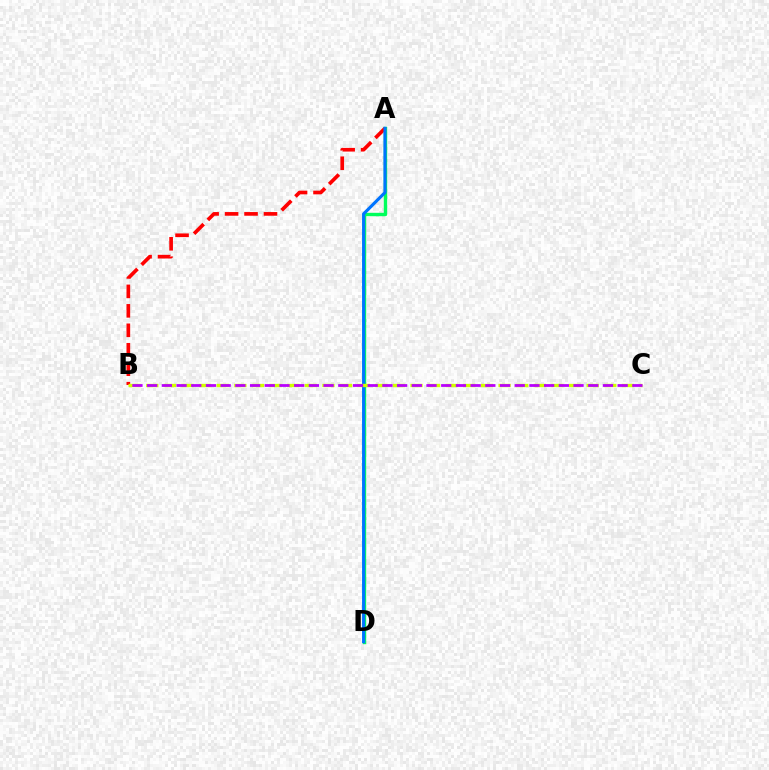{('A', 'D'): [{'color': '#00ff5c', 'line_style': 'solid', 'thickness': 2.44}, {'color': '#0074ff', 'line_style': 'solid', 'thickness': 2.25}], ('A', 'B'): [{'color': '#ff0000', 'line_style': 'dashed', 'thickness': 2.64}], ('B', 'C'): [{'color': '#d1ff00', 'line_style': 'dashed', 'thickness': 2.39}, {'color': '#b900ff', 'line_style': 'dashed', 'thickness': 2.0}]}